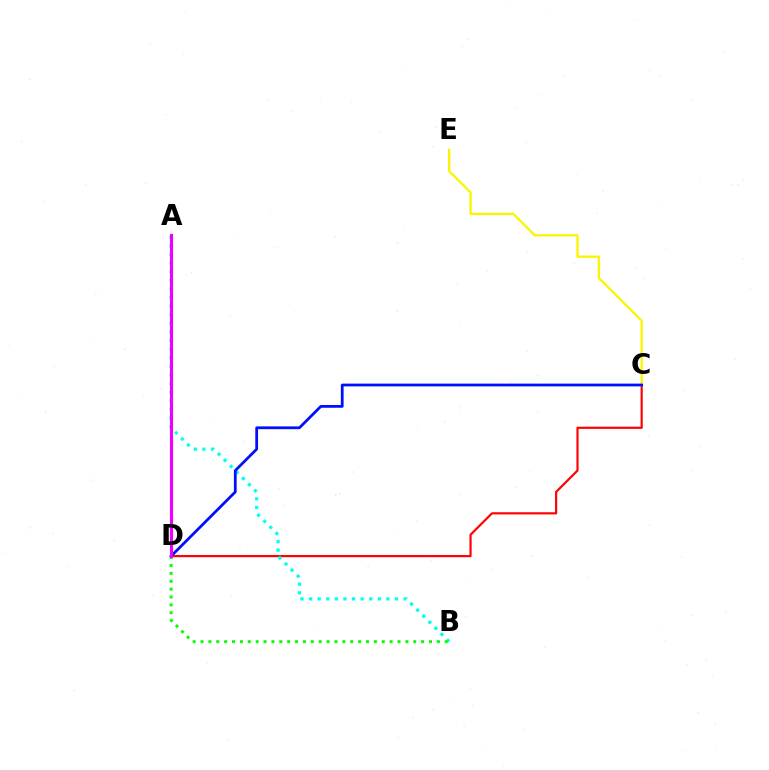{('C', 'D'): [{'color': '#ff0000', 'line_style': 'solid', 'thickness': 1.56}, {'color': '#0010ff', 'line_style': 'solid', 'thickness': 2.0}], ('A', 'B'): [{'color': '#00fff6', 'line_style': 'dotted', 'thickness': 2.34}], ('B', 'D'): [{'color': '#08ff00', 'line_style': 'dotted', 'thickness': 2.14}], ('C', 'E'): [{'color': '#fcf500', 'line_style': 'solid', 'thickness': 1.66}], ('A', 'D'): [{'color': '#ee00ff', 'line_style': 'solid', 'thickness': 2.26}]}